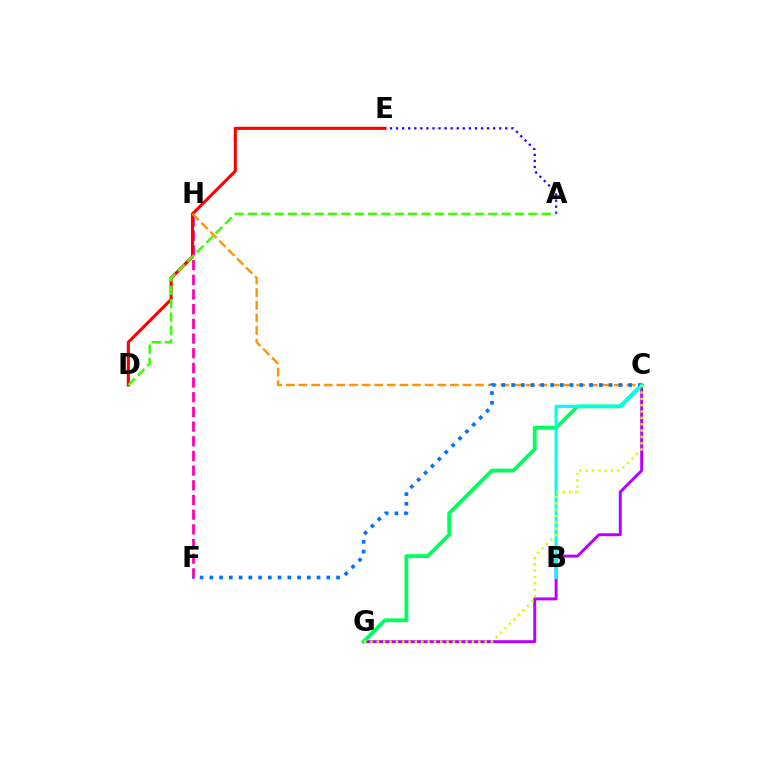{('A', 'E'): [{'color': '#2500ff', 'line_style': 'dotted', 'thickness': 1.65}], ('F', 'H'): [{'color': '#ff00ac', 'line_style': 'dashed', 'thickness': 1.99}], ('D', 'E'): [{'color': '#ff0000', 'line_style': 'solid', 'thickness': 2.23}], ('C', 'G'): [{'color': '#b900ff', 'line_style': 'solid', 'thickness': 2.12}, {'color': '#00ff5c', 'line_style': 'solid', 'thickness': 2.75}, {'color': '#d1ff00', 'line_style': 'dotted', 'thickness': 1.72}], ('A', 'D'): [{'color': '#3dff00', 'line_style': 'dashed', 'thickness': 1.81}], ('C', 'H'): [{'color': '#ff9400', 'line_style': 'dashed', 'thickness': 1.71}], ('C', 'F'): [{'color': '#0074ff', 'line_style': 'dotted', 'thickness': 2.65}], ('B', 'C'): [{'color': '#00fff6', 'line_style': 'solid', 'thickness': 2.26}]}